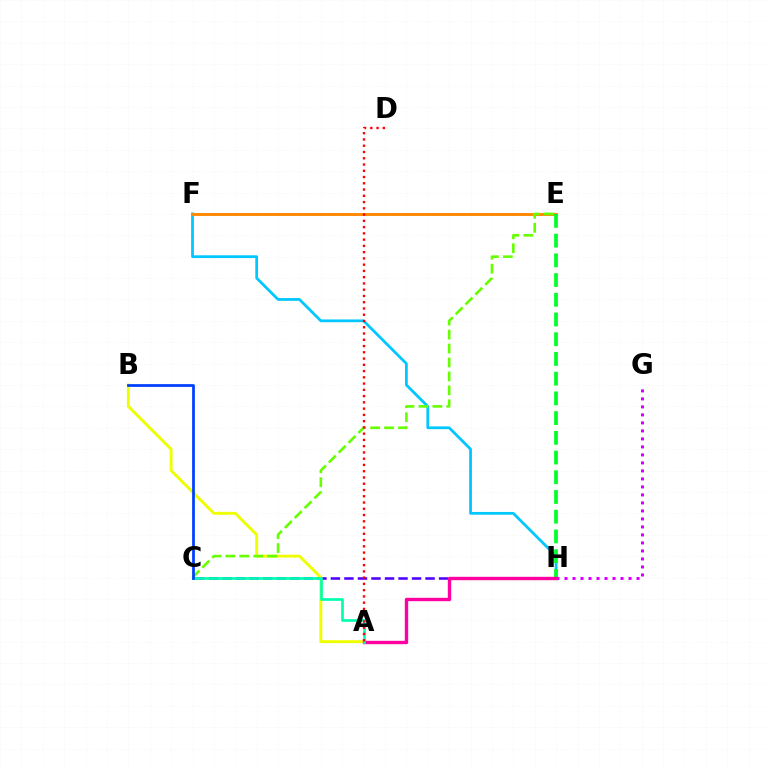{('F', 'H'): [{'color': '#00c7ff', 'line_style': 'solid', 'thickness': 1.99}], ('C', 'H'): [{'color': '#4f00ff', 'line_style': 'dashed', 'thickness': 1.84}], ('E', 'F'): [{'color': '#ff8800', 'line_style': 'solid', 'thickness': 2.08}], ('G', 'H'): [{'color': '#d600ff', 'line_style': 'dotted', 'thickness': 2.17}], ('A', 'B'): [{'color': '#eeff00', 'line_style': 'solid', 'thickness': 2.1}], ('E', 'H'): [{'color': '#00ff27', 'line_style': 'dashed', 'thickness': 2.68}], ('C', 'E'): [{'color': '#66ff00', 'line_style': 'dashed', 'thickness': 1.89}], ('A', 'H'): [{'color': '#ff00a0', 'line_style': 'solid', 'thickness': 2.43}], ('A', 'C'): [{'color': '#00ffaf', 'line_style': 'solid', 'thickness': 1.94}], ('A', 'D'): [{'color': '#ff0000', 'line_style': 'dotted', 'thickness': 1.7}], ('B', 'C'): [{'color': '#003fff', 'line_style': 'solid', 'thickness': 1.97}]}